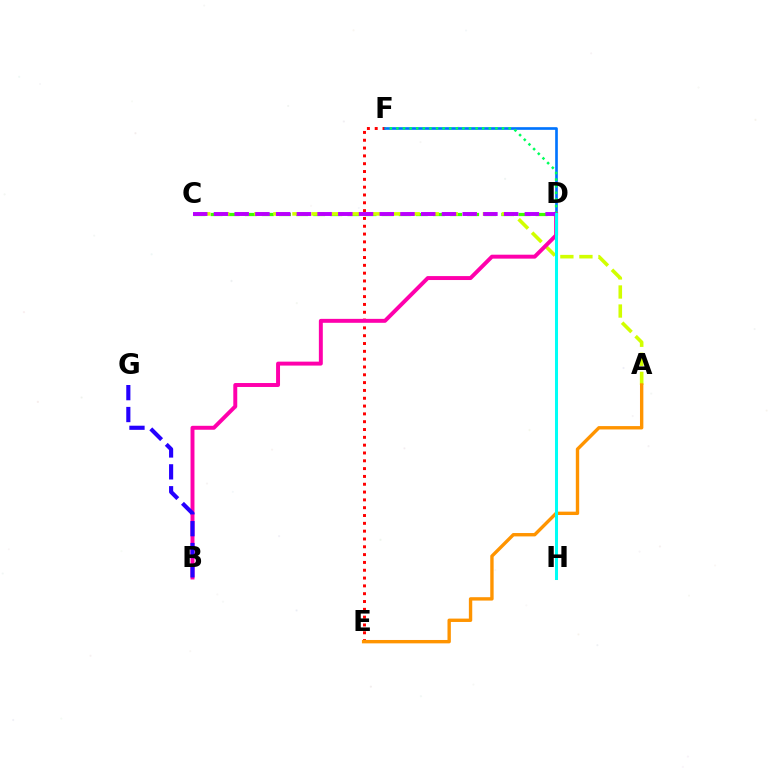{('C', 'D'): [{'color': '#3dff00', 'line_style': 'dashed', 'thickness': 2.32}, {'color': '#b900ff', 'line_style': 'dashed', 'thickness': 2.82}], ('A', 'C'): [{'color': '#d1ff00', 'line_style': 'dashed', 'thickness': 2.59}], ('E', 'F'): [{'color': '#ff0000', 'line_style': 'dotted', 'thickness': 2.12}], ('D', 'F'): [{'color': '#0074ff', 'line_style': 'solid', 'thickness': 1.92}, {'color': '#00ff5c', 'line_style': 'dotted', 'thickness': 1.79}], ('B', 'D'): [{'color': '#ff00ac', 'line_style': 'solid', 'thickness': 2.84}], ('A', 'E'): [{'color': '#ff9400', 'line_style': 'solid', 'thickness': 2.43}], ('B', 'G'): [{'color': '#2500ff', 'line_style': 'dashed', 'thickness': 2.97}], ('D', 'H'): [{'color': '#00fff6', 'line_style': 'solid', 'thickness': 2.18}]}